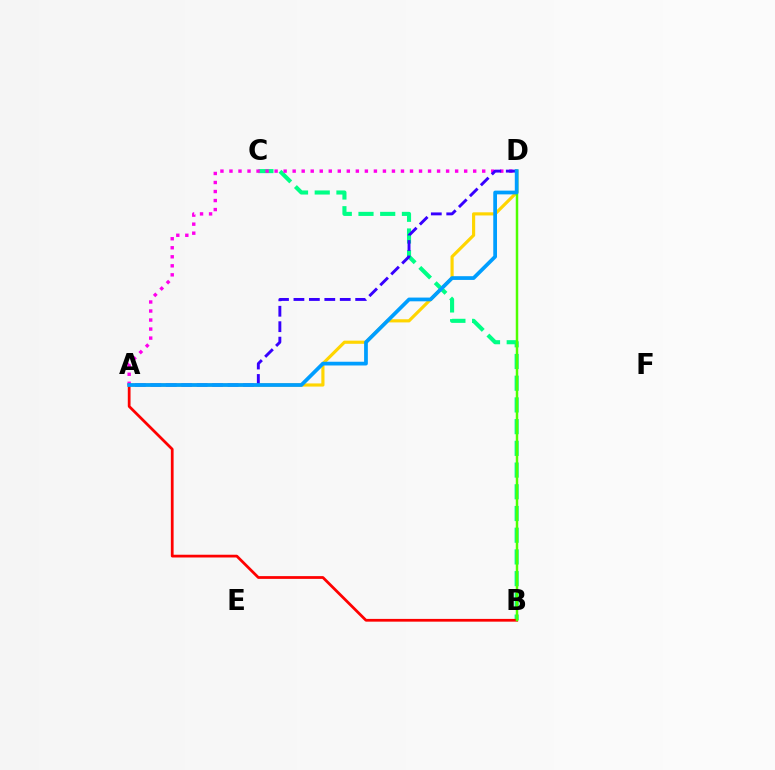{('B', 'C'): [{'color': '#00ff86', 'line_style': 'dashed', 'thickness': 2.95}], ('A', 'D'): [{'color': '#ffd500', 'line_style': 'solid', 'thickness': 2.27}, {'color': '#ff00ed', 'line_style': 'dotted', 'thickness': 2.45}, {'color': '#3700ff', 'line_style': 'dashed', 'thickness': 2.1}, {'color': '#009eff', 'line_style': 'solid', 'thickness': 2.69}], ('A', 'B'): [{'color': '#ff0000', 'line_style': 'solid', 'thickness': 1.98}], ('B', 'D'): [{'color': '#4fff00', 'line_style': 'solid', 'thickness': 1.79}]}